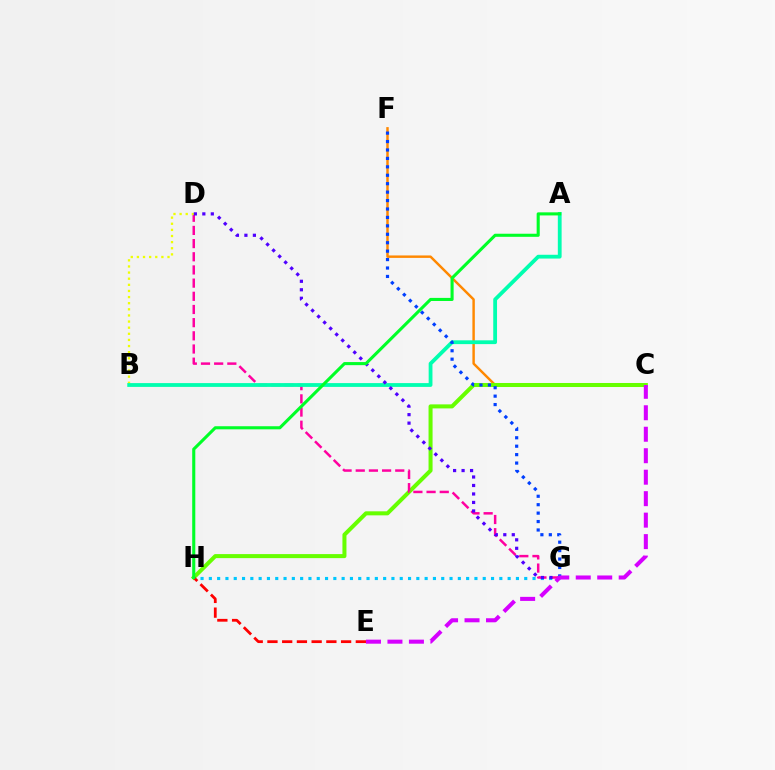{('C', 'F'): [{'color': '#ff8800', 'line_style': 'solid', 'thickness': 1.76}], ('C', 'H'): [{'color': '#66ff00', 'line_style': 'solid', 'thickness': 2.9}], ('G', 'H'): [{'color': '#00c7ff', 'line_style': 'dotted', 'thickness': 2.26}], ('E', 'H'): [{'color': '#ff0000', 'line_style': 'dashed', 'thickness': 2.0}], ('D', 'G'): [{'color': '#ff00a0', 'line_style': 'dashed', 'thickness': 1.79}, {'color': '#4f00ff', 'line_style': 'dotted', 'thickness': 2.3}], ('B', 'D'): [{'color': '#eeff00', 'line_style': 'dotted', 'thickness': 1.66}], ('A', 'B'): [{'color': '#00ffaf', 'line_style': 'solid', 'thickness': 2.73}], ('F', 'G'): [{'color': '#003fff', 'line_style': 'dotted', 'thickness': 2.29}], ('C', 'E'): [{'color': '#d600ff', 'line_style': 'dashed', 'thickness': 2.92}], ('A', 'H'): [{'color': '#00ff27', 'line_style': 'solid', 'thickness': 2.22}]}